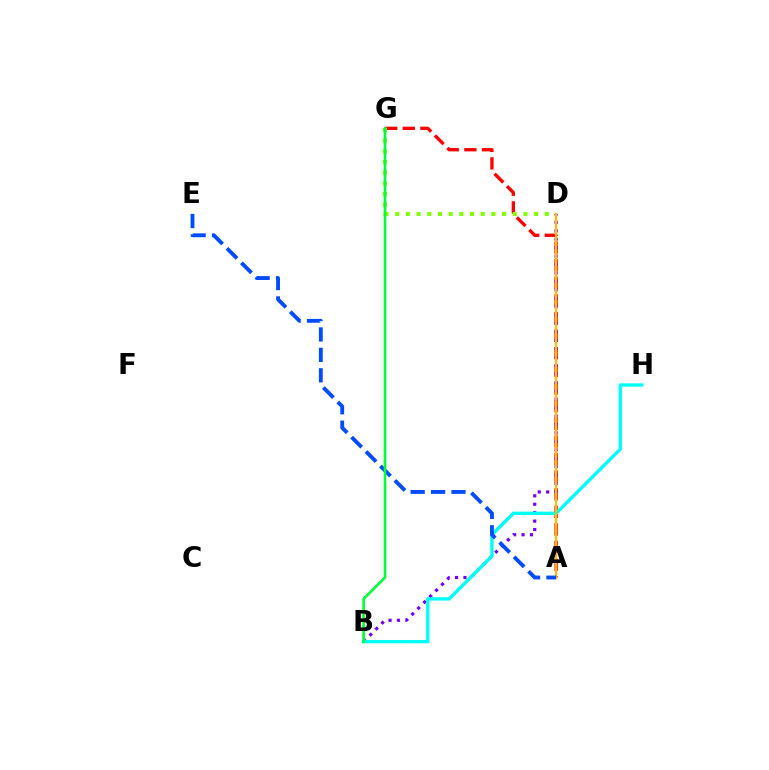{('A', 'G'): [{'color': '#ff0000', 'line_style': 'dashed', 'thickness': 2.39}], ('A', 'D'): [{'color': '#ff00cf', 'line_style': 'dashed', 'thickness': 1.51}, {'color': '#ffbd00', 'line_style': 'solid', 'thickness': 1.59}], ('B', 'D'): [{'color': '#7200ff', 'line_style': 'dotted', 'thickness': 2.29}], ('B', 'H'): [{'color': '#00fff6', 'line_style': 'solid', 'thickness': 2.43}], ('D', 'G'): [{'color': '#84ff00', 'line_style': 'dotted', 'thickness': 2.9}], ('A', 'E'): [{'color': '#004bff', 'line_style': 'dashed', 'thickness': 2.77}], ('B', 'G'): [{'color': '#00ff39', 'line_style': 'solid', 'thickness': 1.9}]}